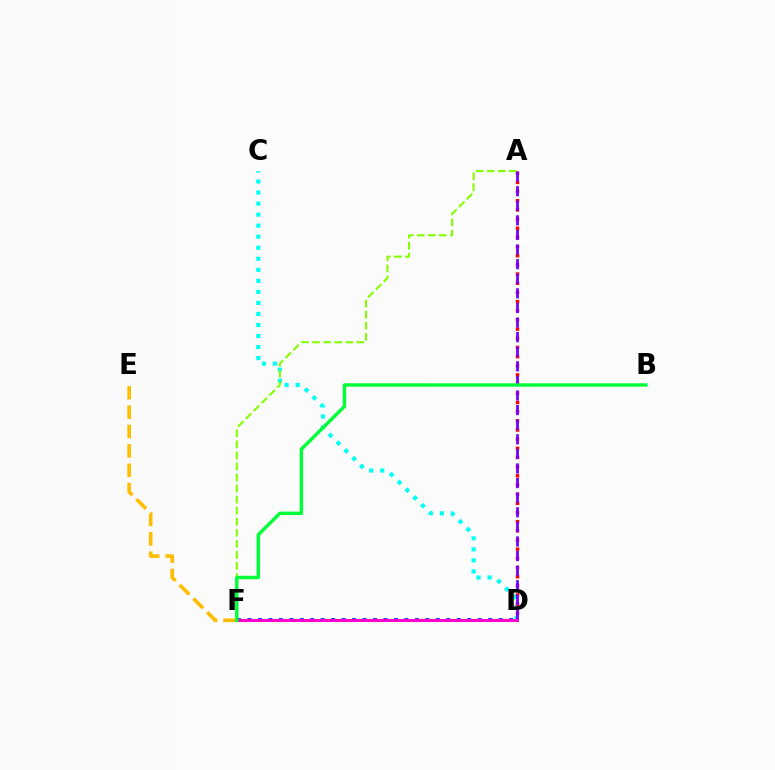{('E', 'F'): [{'color': '#ffbd00', 'line_style': 'dashed', 'thickness': 2.63}], ('C', 'D'): [{'color': '#00fff6', 'line_style': 'dotted', 'thickness': 3.0}], ('A', 'D'): [{'color': '#ff0000', 'line_style': 'dotted', 'thickness': 2.49}, {'color': '#7200ff', 'line_style': 'dashed', 'thickness': 1.98}], ('A', 'F'): [{'color': '#84ff00', 'line_style': 'dashed', 'thickness': 1.5}], ('D', 'F'): [{'color': '#004bff', 'line_style': 'dotted', 'thickness': 2.84}, {'color': '#ff00cf', 'line_style': 'solid', 'thickness': 2.19}], ('B', 'F'): [{'color': '#00ff39', 'line_style': 'solid', 'thickness': 2.46}]}